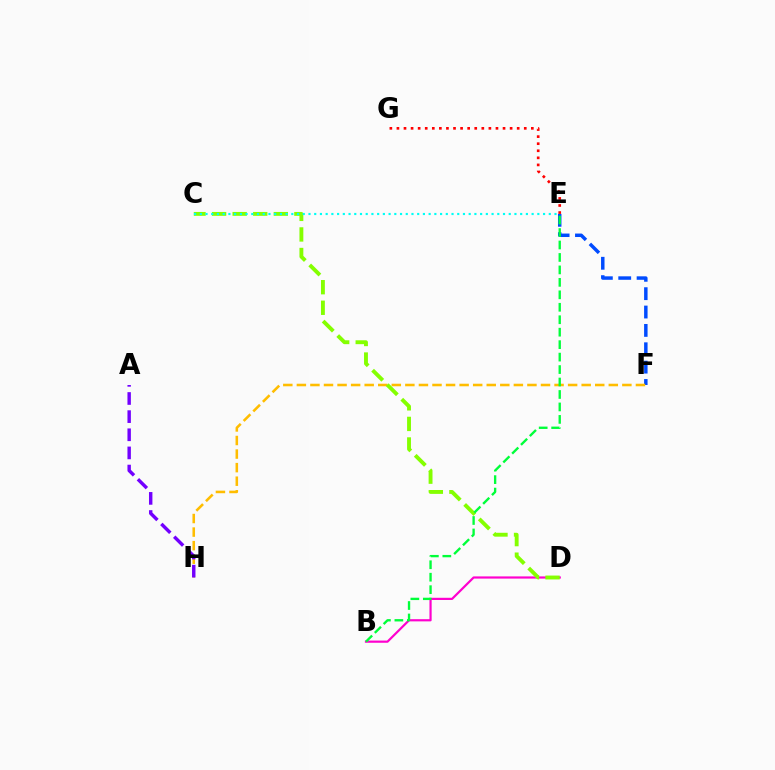{('E', 'F'): [{'color': '#004bff', 'line_style': 'dashed', 'thickness': 2.49}], ('B', 'D'): [{'color': '#ff00cf', 'line_style': 'solid', 'thickness': 1.58}], ('E', 'G'): [{'color': '#ff0000', 'line_style': 'dotted', 'thickness': 1.92}], ('F', 'H'): [{'color': '#ffbd00', 'line_style': 'dashed', 'thickness': 1.84}], ('C', 'D'): [{'color': '#84ff00', 'line_style': 'dashed', 'thickness': 2.79}], ('C', 'E'): [{'color': '#00fff6', 'line_style': 'dotted', 'thickness': 1.55}], ('A', 'H'): [{'color': '#7200ff', 'line_style': 'dashed', 'thickness': 2.46}], ('B', 'E'): [{'color': '#00ff39', 'line_style': 'dashed', 'thickness': 1.69}]}